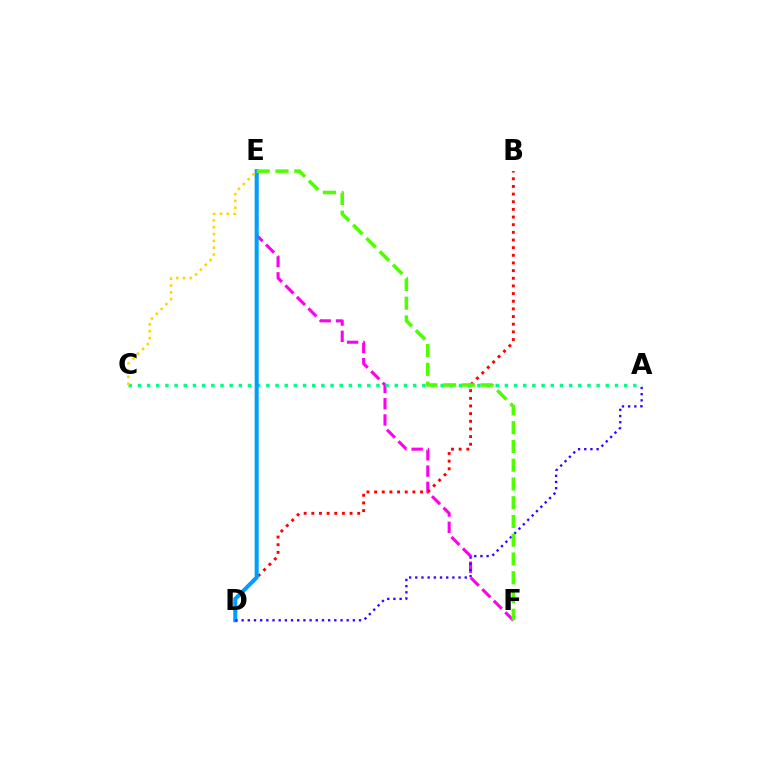{('E', 'F'): [{'color': '#ff00ed', 'line_style': 'dashed', 'thickness': 2.21}, {'color': '#4fff00', 'line_style': 'dashed', 'thickness': 2.55}], ('A', 'C'): [{'color': '#00ff86', 'line_style': 'dotted', 'thickness': 2.49}], ('B', 'D'): [{'color': '#ff0000', 'line_style': 'dotted', 'thickness': 2.08}], ('D', 'E'): [{'color': '#009eff', 'line_style': 'solid', 'thickness': 2.9}], ('A', 'D'): [{'color': '#3700ff', 'line_style': 'dotted', 'thickness': 1.68}], ('C', 'E'): [{'color': '#ffd500', 'line_style': 'dotted', 'thickness': 1.85}]}